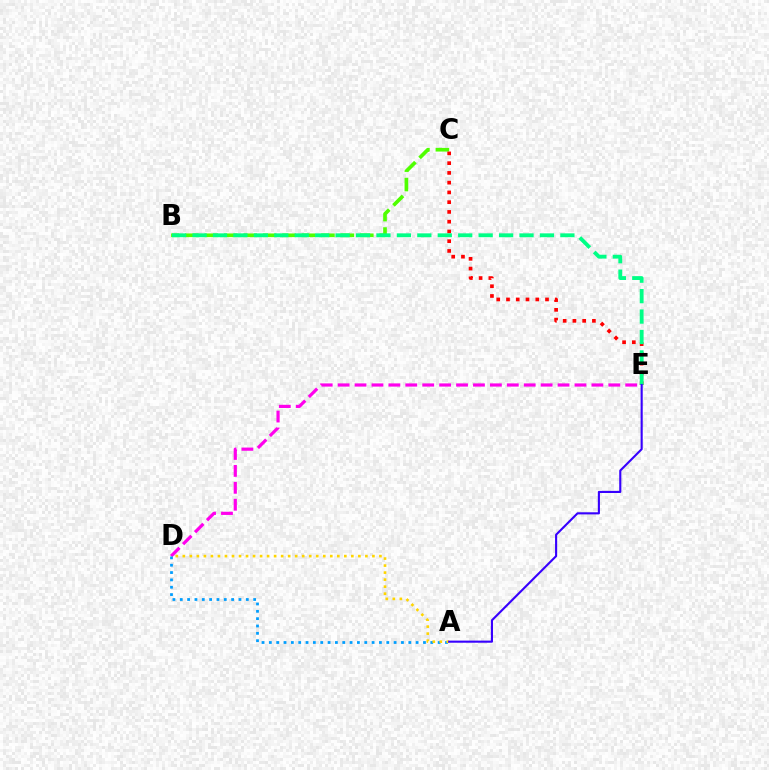{('B', 'C'): [{'color': '#4fff00', 'line_style': 'dashed', 'thickness': 2.64}], ('C', 'E'): [{'color': '#ff0000', 'line_style': 'dotted', 'thickness': 2.65}], ('D', 'E'): [{'color': '#ff00ed', 'line_style': 'dashed', 'thickness': 2.3}], ('A', 'D'): [{'color': '#009eff', 'line_style': 'dotted', 'thickness': 1.99}, {'color': '#ffd500', 'line_style': 'dotted', 'thickness': 1.91}], ('B', 'E'): [{'color': '#00ff86', 'line_style': 'dashed', 'thickness': 2.78}], ('A', 'E'): [{'color': '#3700ff', 'line_style': 'solid', 'thickness': 1.52}]}